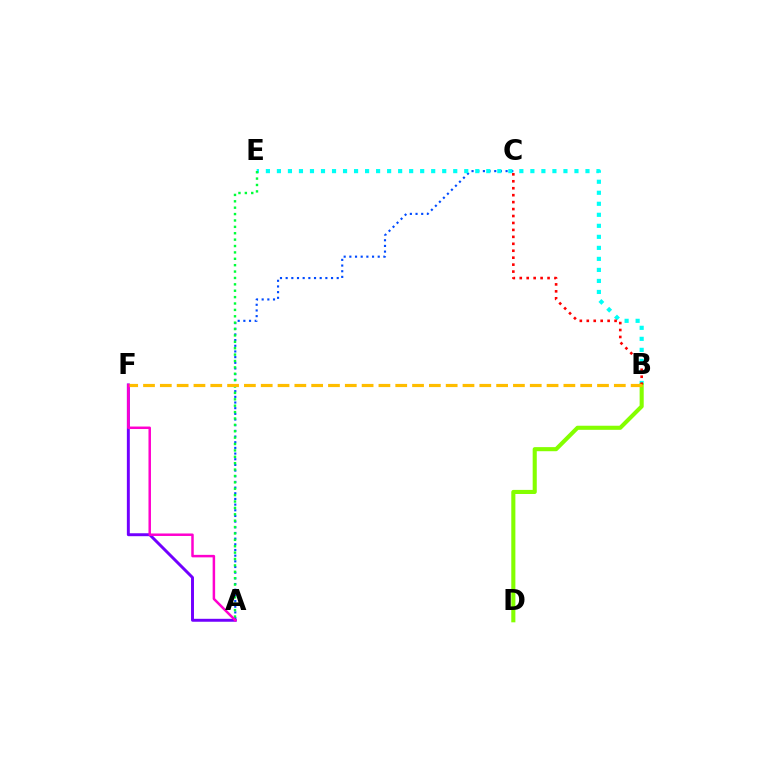{('A', 'C'): [{'color': '#004bff', 'line_style': 'dotted', 'thickness': 1.54}], ('B', 'E'): [{'color': '#00fff6', 'line_style': 'dotted', 'thickness': 2.99}], ('A', 'E'): [{'color': '#00ff39', 'line_style': 'dotted', 'thickness': 1.74}], ('A', 'F'): [{'color': '#7200ff', 'line_style': 'solid', 'thickness': 2.12}, {'color': '#ff00cf', 'line_style': 'solid', 'thickness': 1.8}], ('B', 'D'): [{'color': '#84ff00', 'line_style': 'solid', 'thickness': 2.95}], ('B', 'C'): [{'color': '#ff0000', 'line_style': 'dotted', 'thickness': 1.89}], ('B', 'F'): [{'color': '#ffbd00', 'line_style': 'dashed', 'thickness': 2.28}]}